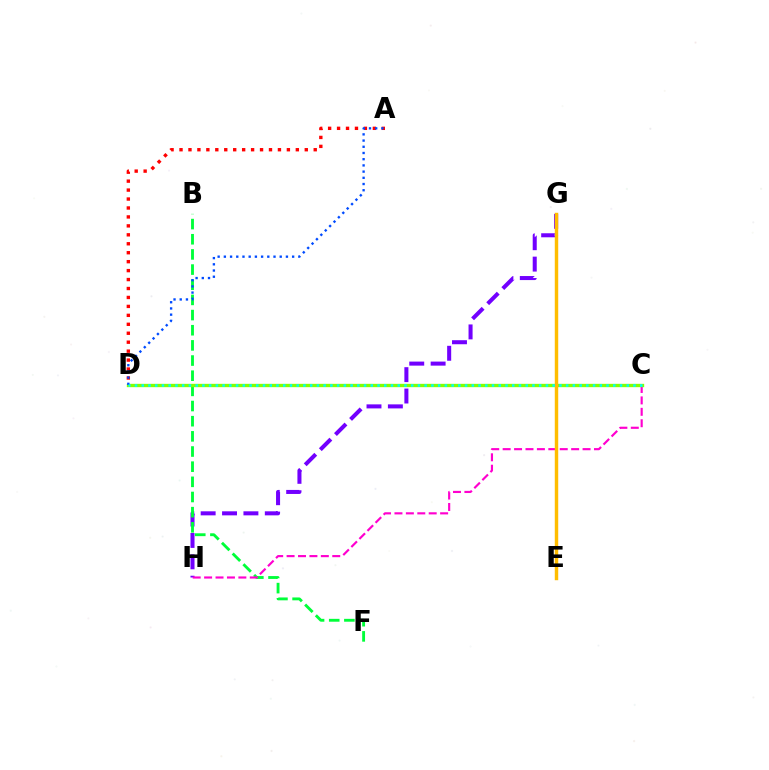{('G', 'H'): [{'color': '#7200ff', 'line_style': 'dashed', 'thickness': 2.9}], ('A', 'D'): [{'color': '#ff0000', 'line_style': 'dotted', 'thickness': 2.43}, {'color': '#004bff', 'line_style': 'dotted', 'thickness': 1.69}], ('B', 'F'): [{'color': '#00ff39', 'line_style': 'dashed', 'thickness': 2.06}], ('C', 'H'): [{'color': '#ff00cf', 'line_style': 'dashed', 'thickness': 1.55}], ('C', 'D'): [{'color': '#84ff00', 'line_style': 'solid', 'thickness': 2.41}, {'color': '#00fff6', 'line_style': 'dotted', 'thickness': 1.83}], ('E', 'G'): [{'color': '#ffbd00', 'line_style': 'solid', 'thickness': 2.47}]}